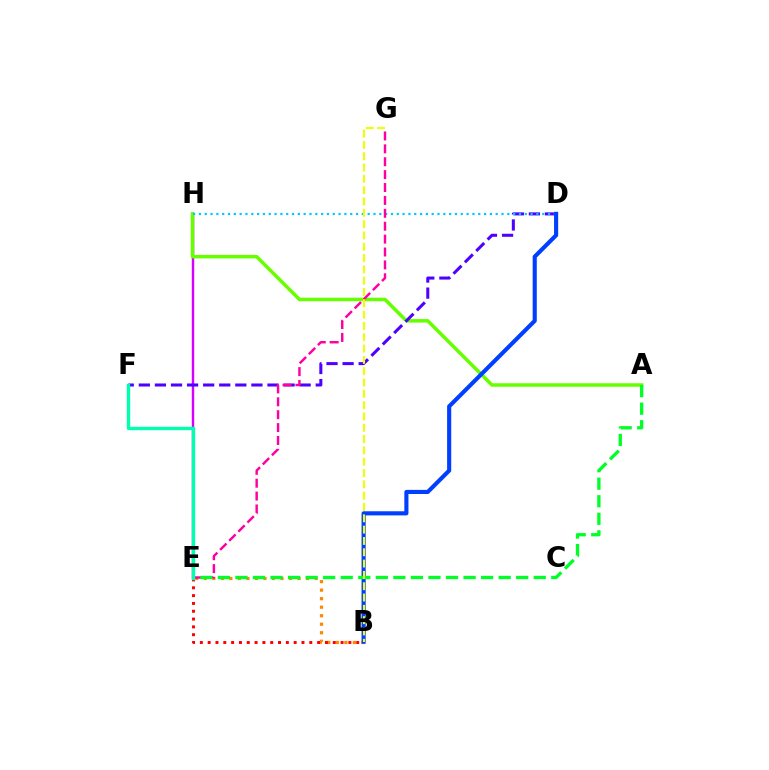{('E', 'H'): [{'color': '#d600ff', 'line_style': 'solid', 'thickness': 1.74}], ('A', 'H'): [{'color': '#66ff00', 'line_style': 'solid', 'thickness': 2.52}], ('D', 'F'): [{'color': '#4f00ff', 'line_style': 'dashed', 'thickness': 2.18}], ('B', 'E'): [{'color': '#ff8800', 'line_style': 'dotted', 'thickness': 2.32}, {'color': '#ff0000', 'line_style': 'dotted', 'thickness': 2.12}], ('D', 'H'): [{'color': '#00c7ff', 'line_style': 'dotted', 'thickness': 1.58}], ('E', 'G'): [{'color': '#ff00a0', 'line_style': 'dashed', 'thickness': 1.75}], ('B', 'D'): [{'color': '#003fff', 'line_style': 'solid', 'thickness': 2.96}], ('A', 'E'): [{'color': '#00ff27', 'line_style': 'dashed', 'thickness': 2.38}], ('E', 'F'): [{'color': '#00ffaf', 'line_style': 'solid', 'thickness': 2.42}], ('B', 'G'): [{'color': '#eeff00', 'line_style': 'dashed', 'thickness': 1.54}]}